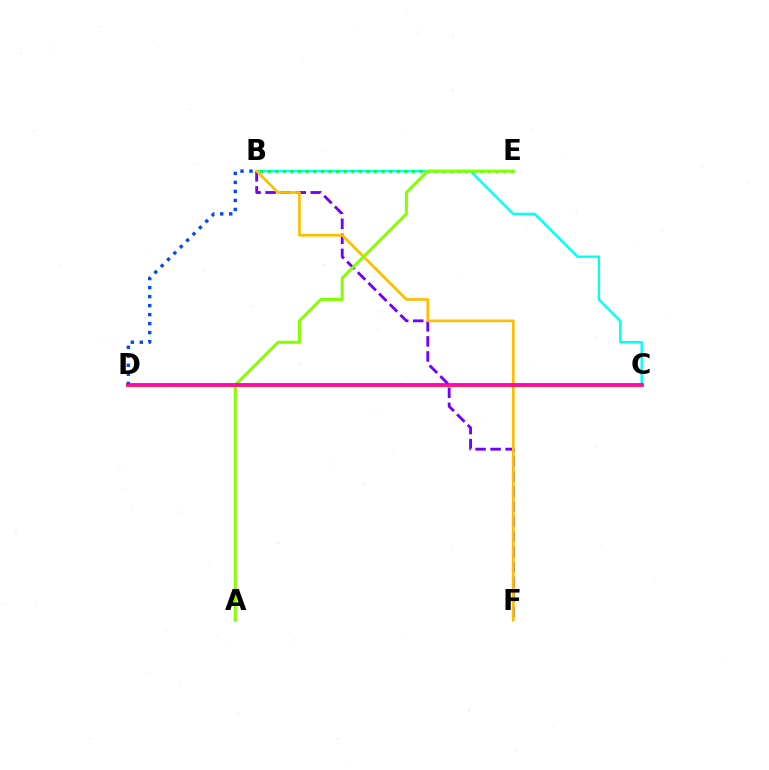{('B', 'C'): [{'color': '#00fff6', 'line_style': 'solid', 'thickness': 1.7}], ('B', 'F'): [{'color': '#7200ff', 'line_style': 'dashed', 'thickness': 2.05}, {'color': '#ffbd00', 'line_style': 'solid', 'thickness': 1.91}], ('B', 'D'): [{'color': '#004bff', 'line_style': 'dotted', 'thickness': 2.45}], ('B', 'E'): [{'color': '#00ff39', 'line_style': 'dotted', 'thickness': 2.06}], ('A', 'E'): [{'color': '#84ff00', 'line_style': 'solid', 'thickness': 2.15}], ('C', 'D'): [{'color': '#ff0000', 'line_style': 'solid', 'thickness': 2.59}, {'color': '#ff00cf', 'line_style': 'solid', 'thickness': 1.59}]}